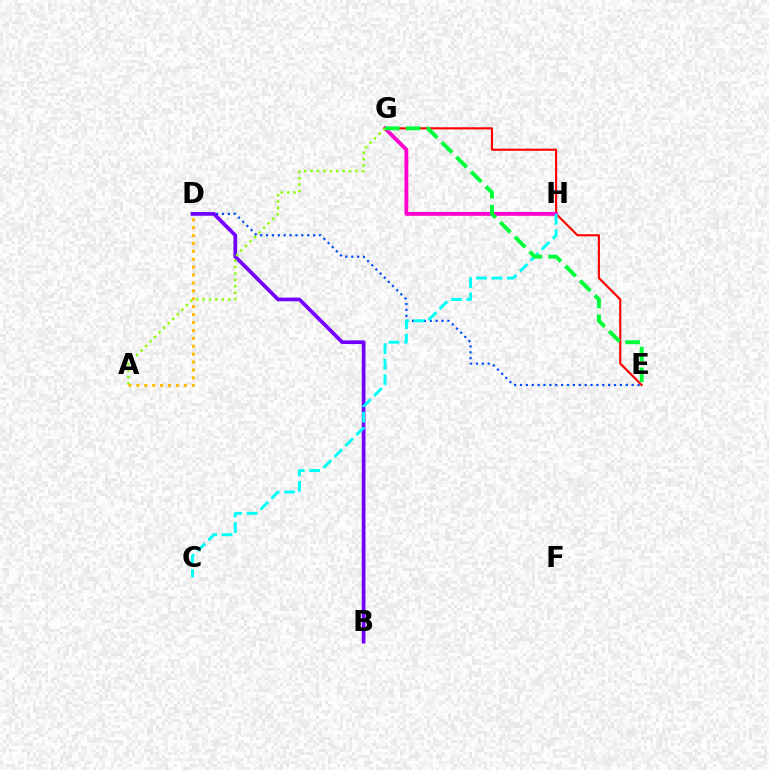{('D', 'E'): [{'color': '#004bff', 'line_style': 'dotted', 'thickness': 1.6}], ('B', 'D'): [{'color': '#7200ff', 'line_style': 'solid', 'thickness': 2.67}], ('E', 'G'): [{'color': '#ff0000', 'line_style': 'solid', 'thickness': 1.52}, {'color': '#00ff39', 'line_style': 'dashed', 'thickness': 2.83}], ('G', 'H'): [{'color': '#ff00cf', 'line_style': 'solid', 'thickness': 2.75}], ('C', 'H'): [{'color': '#00fff6', 'line_style': 'dashed', 'thickness': 2.1}], ('A', 'G'): [{'color': '#84ff00', 'line_style': 'dotted', 'thickness': 1.74}], ('A', 'D'): [{'color': '#ffbd00', 'line_style': 'dotted', 'thickness': 2.15}]}